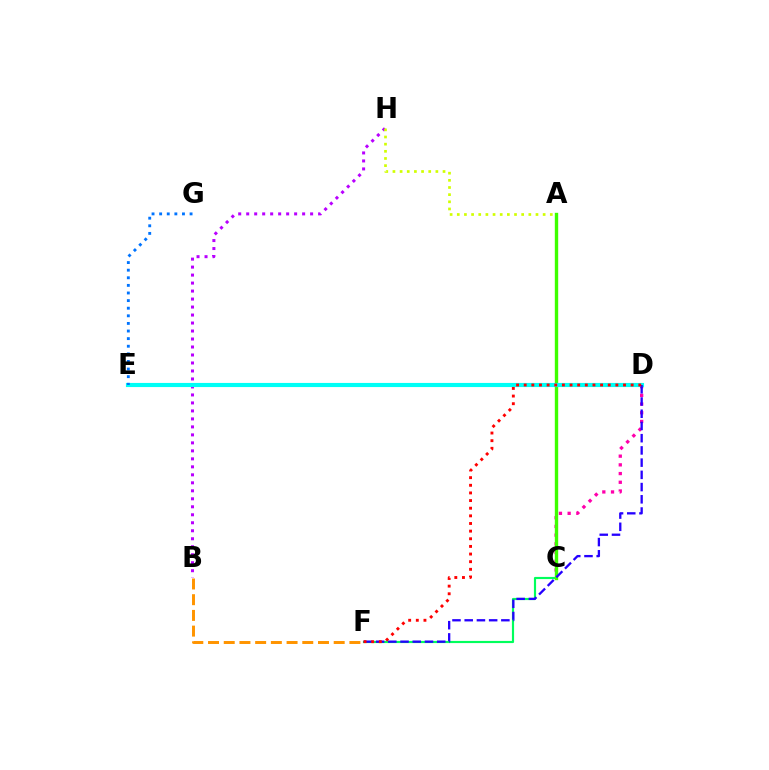{('B', 'H'): [{'color': '#b900ff', 'line_style': 'dotted', 'thickness': 2.17}], ('A', 'H'): [{'color': '#d1ff00', 'line_style': 'dotted', 'thickness': 1.94}], ('C', 'D'): [{'color': '#ff00ac', 'line_style': 'dotted', 'thickness': 2.37}], ('C', 'F'): [{'color': '#00ff5c', 'line_style': 'solid', 'thickness': 1.56}], ('A', 'C'): [{'color': '#3dff00', 'line_style': 'solid', 'thickness': 2.43}], ('B', 'F'): [{'color': '#ff9400', 'line_style': 'dashed', 'thickness': 2.13}], ('D', 'E'): [{'color': '#00fff6', 'line_style': 'solid', 'thickness': 2.98}], ('D', 'F'): [{'color': '#2500ff', 'line_style': 'dashed', 'thickness': 1.66}, {'color': '#ff0000', 'line_style': 'dotted', 'thickness': 2.08}], ('E', 'G'): [{'color': '#0074ff', 'line_style': 'dotted', 'thickness': 2.07}]}